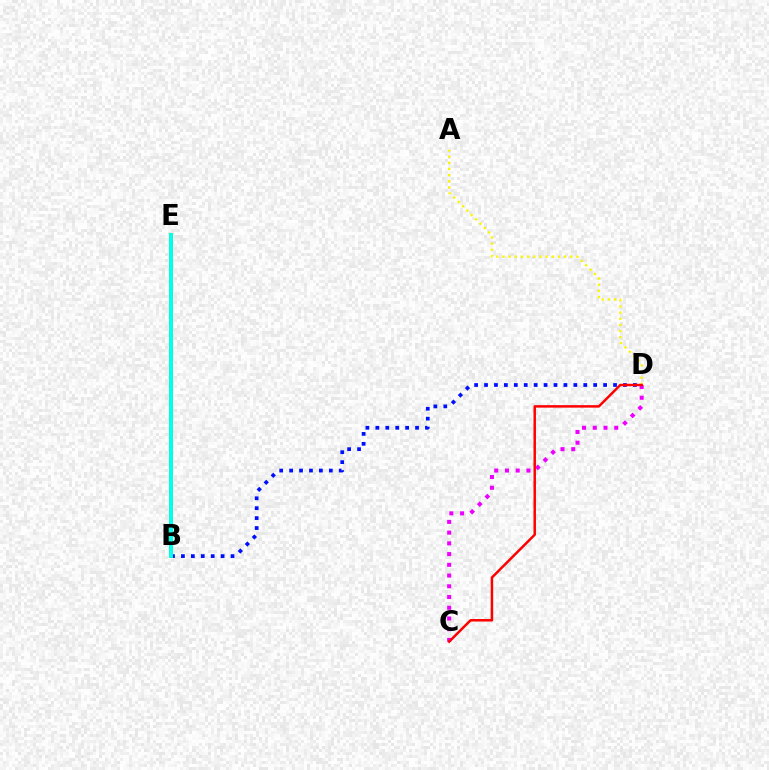{('B', 'D'): [{'color': '#0010ff', 'line_style': 'dotted', 'thickness': 2.7}], ('A', 'D'): [{'color': '#fcf500', 'line_style': 'dotted', 'thickness': 1.67}], ('B', 'E'): [{'color': '#08ff00', 'line_style': 'solid', 'thickness': 2.76}, {'color': '#00fff6', 'line_style': 'solid', 'thickness': 2.64}], ('C', 'D'): [{'color': '#ee00ff', 'line_style': 'dotted', 'thickness': 2.92}, {'color': '#ff0000', 'line_style': 'solid', 'thickness': 1.79}]}